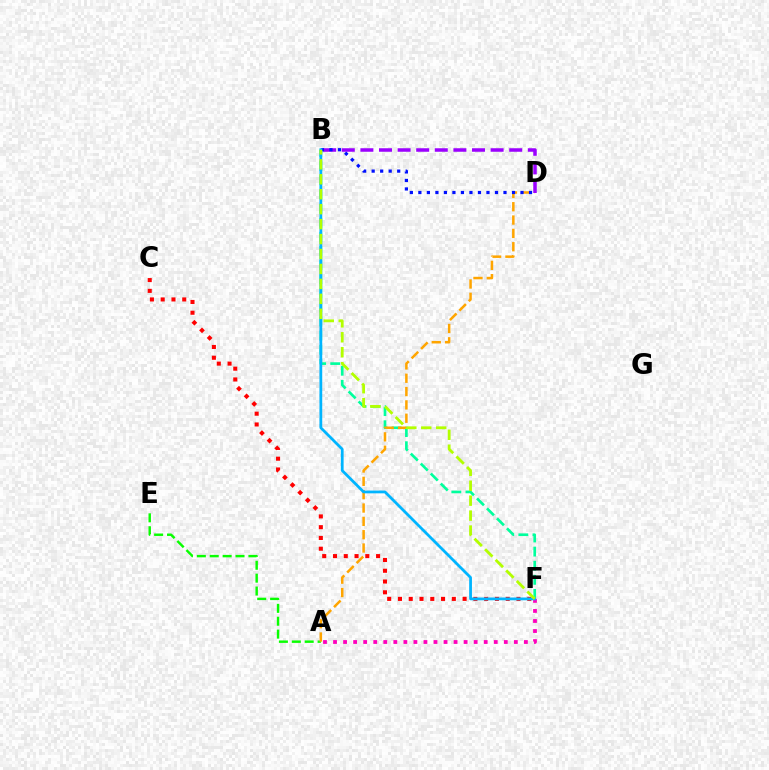{('B', 'F'): [{'color': '#00ff9d', 'line_style': 'dashed', 'thickness': 1.92}, {'color': '#00b5ff', 'line_style': 'solid', 'thickness': 2.0}, {'color': '#b3ff00', 'line_style': 'dashed', 'thickness': 2.03}], ('A', 'E'): [{'color': '#08ff00', 'line_style': 'dashed', 'thickness': 1.75}], ('A', 'D'): [{'color': '#ffa500', 'line_style': 'dashed', 'thickness': 1.81}], ('C', 'F'): [{'color': '#ff0000', 'line_style': 'dotted', 'thickness': 2.93}], ('A', 'F'): [{'color': '#ff00bd', 'line_style': 'dotted', 'thickness': 2.73}], ('B', 'D'): [{'color': '#9b00ff', 'line_style': 'dashed', 'thickness': 2.53}, {'color': '#0010ff', 'line_style': 'dotted', 'thickness': 2.31}]}